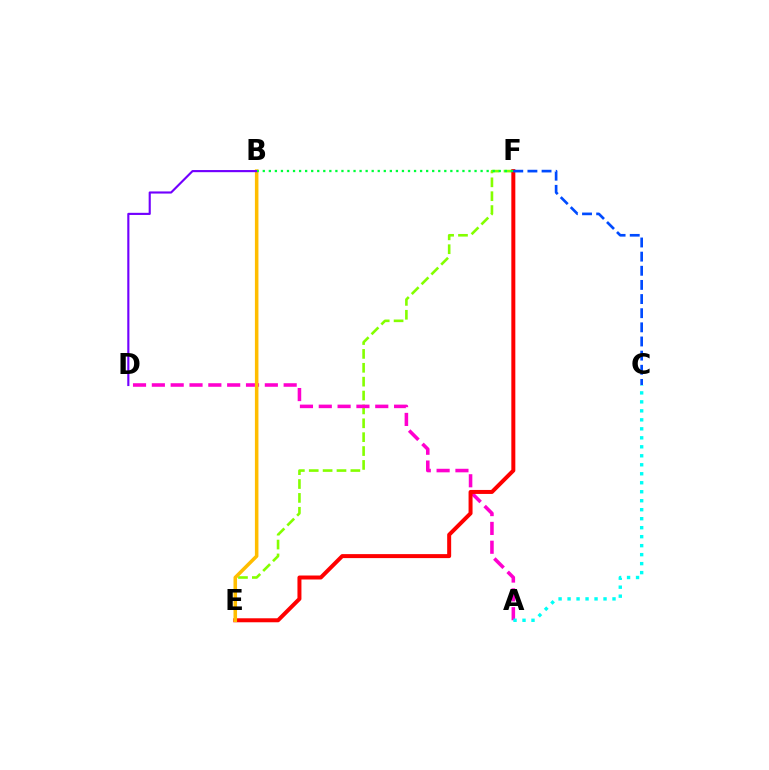{('E', 'F'): [{'color': '#84ff00', 'line_style': 'dashed', 'thickness': 1.89}, {'color': '#ff0000', 'line_style': 'solid', 'thickness': 2.87}], ('A', 'D'): [{'color': '#ff00cf', 'line_style': 'dashed', 'thickness': 2.56}], ('C', 'F'): [{'color': '#004bff', 'line_style': 'dashed', 'thickness': 1.92}], ('A', 'C'): [{'color': '#00fff6', 'line_style': 'dotted', 'thickness': 2.44}], ('B', 'E'): [{'color': '#ffbd00', 'line_style': 'solid', 'thickness': 2.55}], ('B', 'D'): [{'color': '#7200ff', 'line_style': 'solid', 'thickness': 1.54}], ('B', 'F'): [{'color': '#00ff39', 'line_style': 'dotted', 'thickness': 1.64}]}